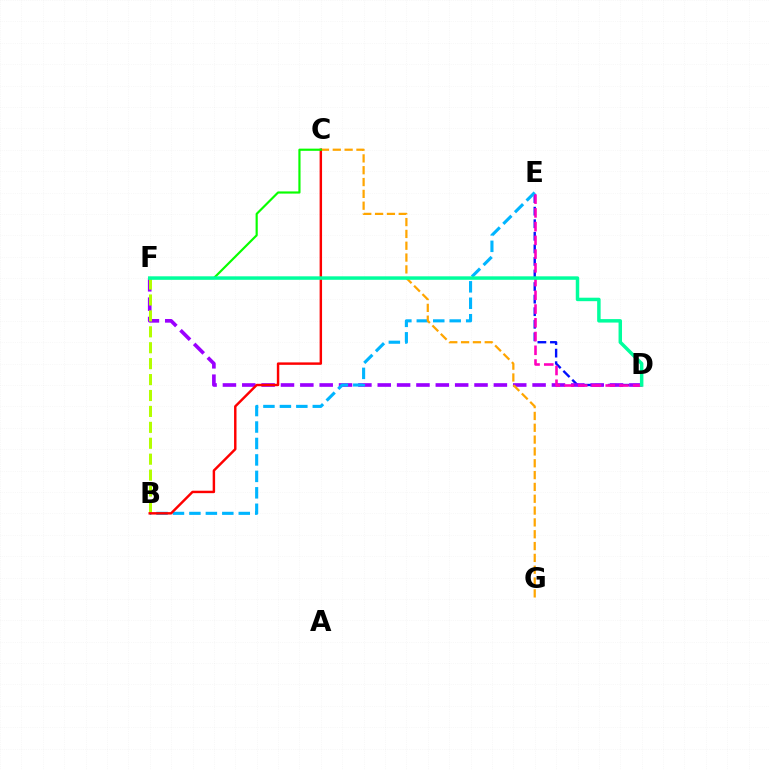{('D', 'E'): [{'color': '#0010ff', 'line_style': 'dashed', 'thickness': 1.71}, {'color': '#ff00bd', 'line_style': 'dashed', 'thickness': 1.87}], ('D', 'F'): [{'color': '#9b00ff', 'line_style': 'dashed', 'thickness': 2.63}, {'color': '#00ff9d', 'line_style': 'solid', 'thickness': 2.5}], ('B', 'E'): [{'color': '#00b5ff', 'line_style': 'dashed', 'thickness': 2.23}], ('B', 'F'): [{'color': '#b3ff00', 'line_style': 'dashed', 'thickness': 2.16}], ('C', 'G'): [{'color': '#ffa500', 'line_style': 'dashed', 'thickness': 1.61}], ('B', 'C'): [{'color': '#ff0000', 'line_style': 'solid', 'thickness': 1.76}], ('C', 'F'): [{'color': '#08ff00', 'line_style': 'solid', 'thickness': 1.56}]}